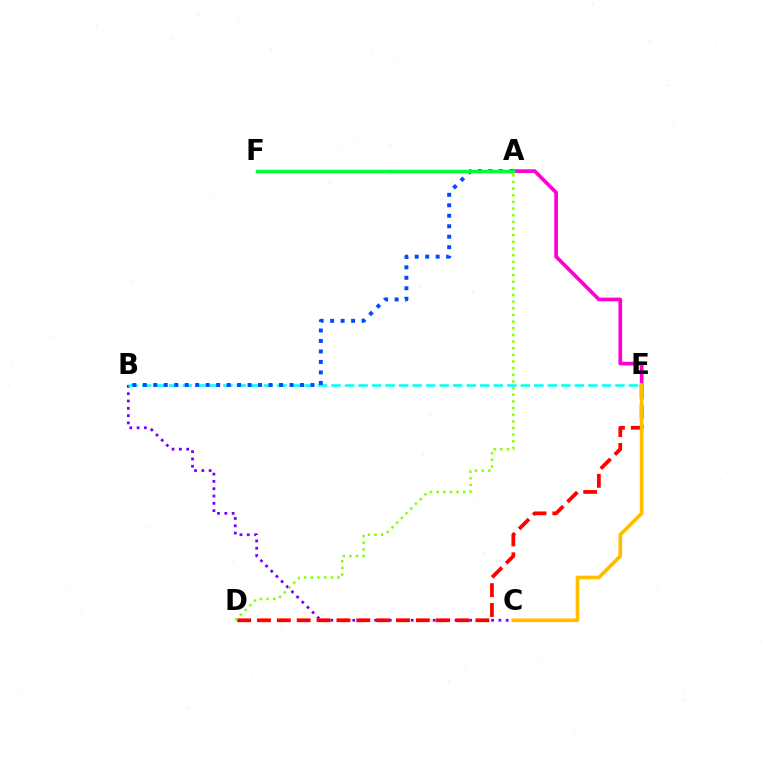{('B', 'C'): [{'color': '#7200ff', 'line_style': 'dotted', 'thickness': 1.99}], ('D', 'E'): [{'color': '#ff0000', 'line_style': 'dashed', 'thickness': 2.7}], ('B', 'E'): [{'color': '#00fff6', 'line_style': 'dashed', 'thickness': 1.84}], ('A', 'B'): [{'color': '#004bff', 'line_style': 'dotted', 'thickness': 2.85}], ('A', 'E'): [{'color': '#ff00cf', 'line_style': 'solid', 'thickness': 2.64}], ('A', 'F'): [{'color': '#00ff39', 'line_style': 'solid', 'thickness': 2.52}], ('C', 'E'): [{'color': '#ffbd00', 'line_style': 'solid', 'thickness': 2.64}], ('A', 'D'): [{'color': '#84ff00', 'line_style': 'dotted', 'thickness': 1.81}]}